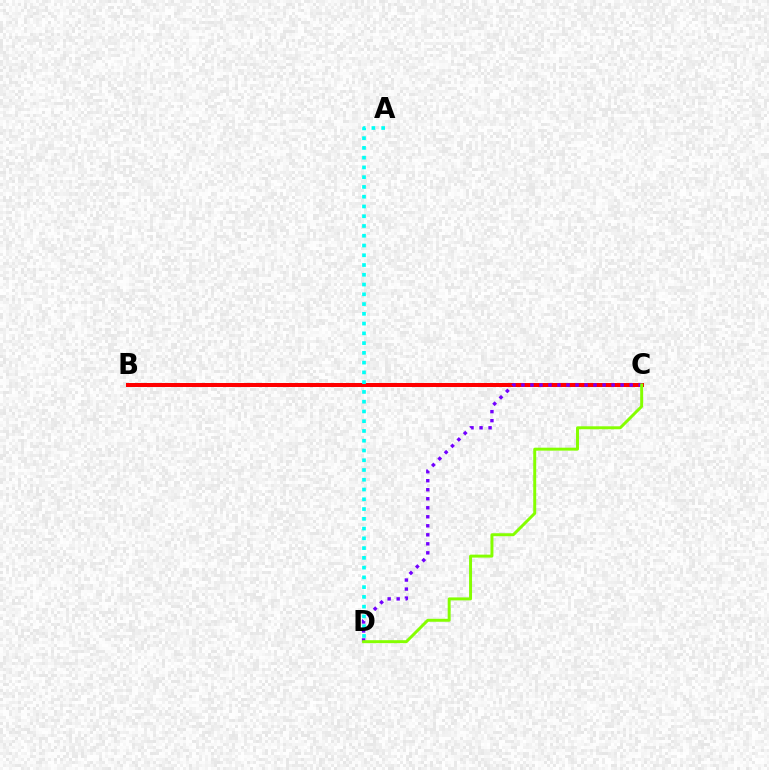{('B', 'C'): [{'color': '#ff0000', 'line_style': 'solid', 'thickness': 2.89}], ('A', 'D'): [{'color': '#00fff6', 'line_style': 'dotted', 'thickness': 2.65}], ('C', 'D'): [{'color': '#7200ff', 'line_style': 'dotted', 'thickness': 2.45}, {'color': '#84ff00', 'line_style': 'solid', 'thickness': 2.13}]}